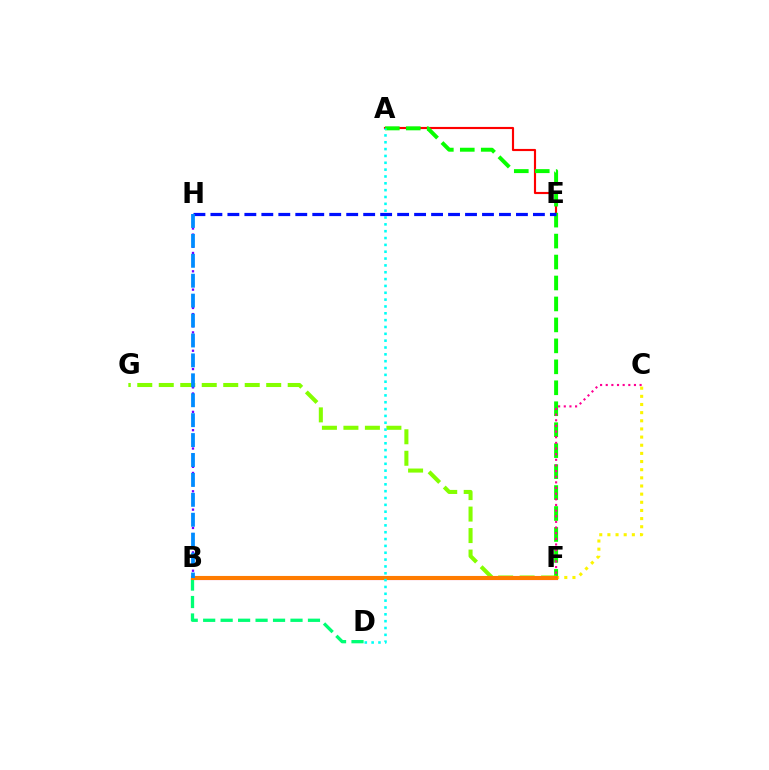{('A', 'E'): [{'color': '#ff0000', 'line_style': 'solid', 'thickness': 1.55}], ('A', 'F'): [{'color': '#08ff00', 'line_style': 'dashed', 'thickness': 2.85}], ('B', 'F'): [{'color': '#ee00ff', 'line_style': 'solid', 'thickness': 2.22}, {'color': '#ff7c00', 'line_style': 'solid', 'thickness': 2.95}], ('C', 'F'): [{'color': '#fcf500', 'line_style': 'dotted', 'thickness': 2.21}, {'color': '#ff0094', 'line_style': 'dotted', 'thickness': 1.53}], ('F', 'G'): [{'color': '#84ff00', 'line_style': 'dashed', 'thickness': 2.92}], ('B', 'D'): [{'color': '#00ff74', 'line_style': 'dashed', 'thickness': 2.37}], ('E', 'H'): [{'color': '#0010ff', 'line_style': 'dashed', 'thickness': 2.31}], ('B', 'H'): [{'color': '#7200ff', 'line_style': 'dotted', 'thickness': 1.66}, {'color': '#008cff', 'line_style': 'dashed', 'thickness': 2.71}], ('A', 'D'): [{'color': '#00fff6', 'line_style': 'dotted', 'thickness': 1.86}]}